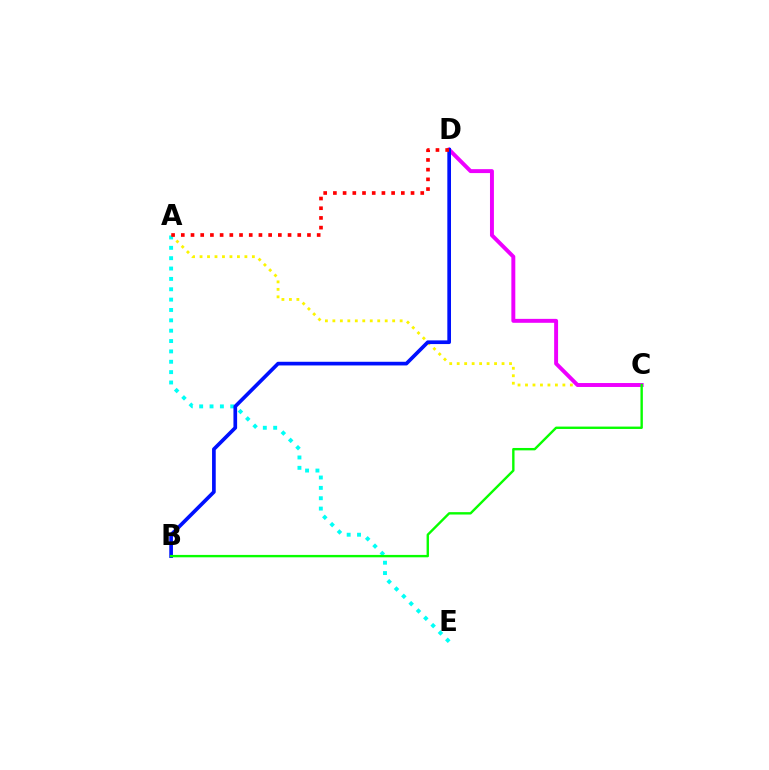{('A', 'C'): [{'color': '#fcf500', 'line_style': 'dotted', 'thickness': 2.03}], ('A', 'E'): [{'color': '#00fff6', 'line_style': 'dotted', 'thickness': 2.81}], ('C', 'D'): [{'color': '#ee00ff', 'line_style': 'solid', 'thickness': 2.83}], ('B', 'D'): [{'color': '#0010ff', 'line_style': 'solid', 'thickness': 2.65}], ('A', 'D'): [{'color': '#ff0000', 'line_style': 'dotted', 'thickness': 2.64}], ('B', 'C'): [{'color': '#08ff00', 'line_style': 'solid', 'thickness': 1.72}]}